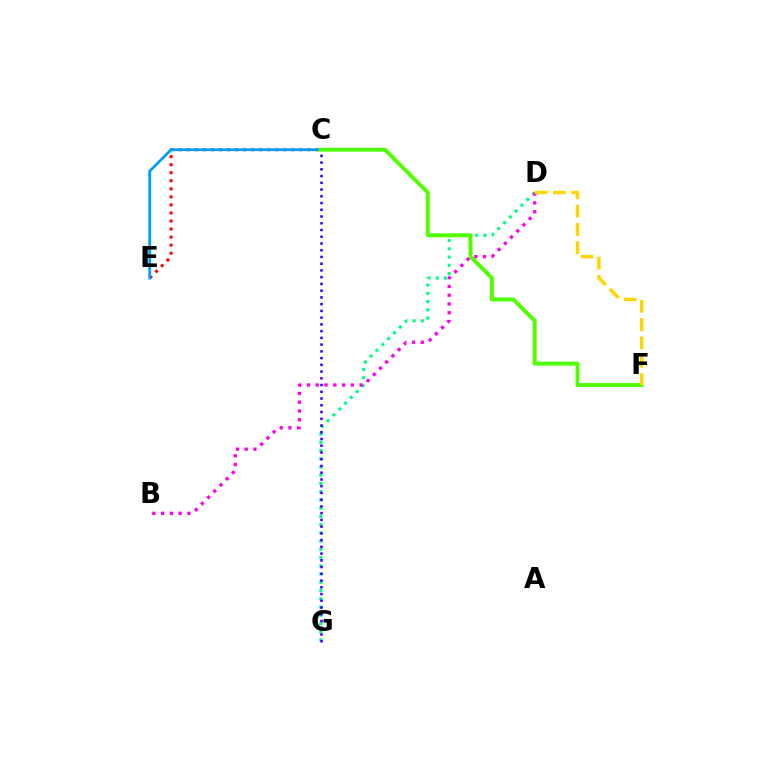{('C', 'E'): [{'color': '#ff0000', 'line_style': 'dotted', 'thickness': 2.19}, {'color': '#009eff', 'line_style': 'solid', 'thickness': 2.02}], ('D', 'G'): [{'color': '#00ff86', 'line_style': 'dotted', 'thickness': 2.24}], ('C', 'G'): [{'color': '#3700ff', 'line_style': 'dotted', 'thickness': 1.83}], ('B', 'D'): [{'color': '#ff00ed', 'line_style': 'dotted', 'thickness': 2.38}], ('C', 'F'): [{'color': '#4fff00', 'line_style': 'solid', 'thickness': 2.81}], ('D', 'F'): [{'color': '#ffd500', 'line_style': 'dashed', 'thickness': 2.49}]}